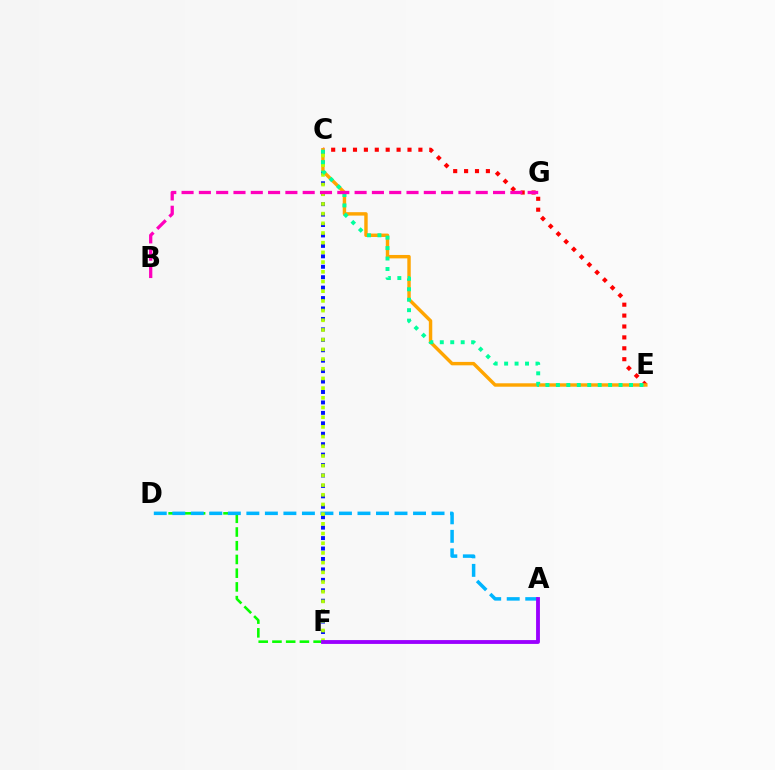{('C', 'E'): [{'color': '#ff0000', 'line_style': 'dotted', 'thickness': 2.96}, {'color': '#ffa500', 'line_style': 'solid', 'thickness': 2.46}, {'color': '#00ff9d', 'line_style': 'dotted', 'thickness': 2.84}], ('D', 'F'): [{'color': '#08ff00', 'line_style': 'dashed', 'thickness': 1.86}], ('C', 'F'): [{'color': '#0010ff', 'line_style': 'dotted', 'thickness': 2.84}, {'color': '#b3ff00', 'line_style': 'dotted', 'thickness': 2.63}], ('A', 'D'): [{'color': '#00b5ff', 'line_style': 'dashed', 'thickness': 2.52}], ('A', 'F'): [{'color': '#9b00ff', 'line_style': 'solid', 'thickness': 2.76}], ('B', 'G'): [{'color': '#ff00bd', 'line_style': 'dashed', 'thickness': 2.35}]}